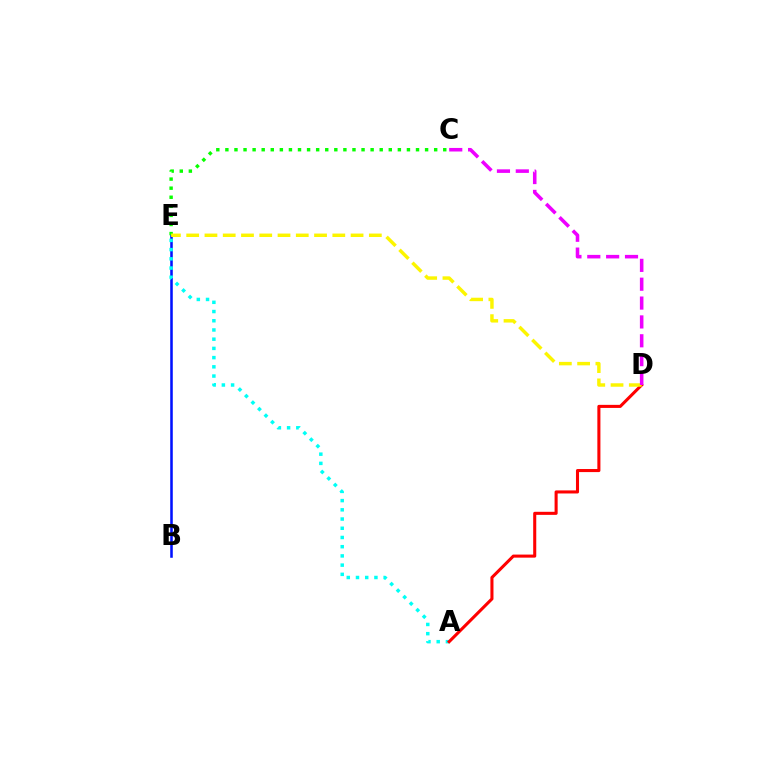{('B', 'E'): [{'color': '#0010ff', 'line_style': 'solid', 'thickness': 1.84}], ('A', 'E'): [{'color': '#00fff6', 'line_style': 'dotted', 'thickness': 2.5}], ('A', 'D'): [{'color': '#ff0000', 'line_style': 'solid', 'thickness': 2.21}], ('C', 'E'): [{'color': '#08ff00', 'line_style': 'dotted', 'thickness': 2.47}], ('D', 'E'): [{'color': '#fcf500', 'line_style': 'dashed', 'thickness': 2.48}], ('C', 'D'): [{'color': '#ee00ff', 'line_style': 'dashed', 'thickness': 2.56}]}